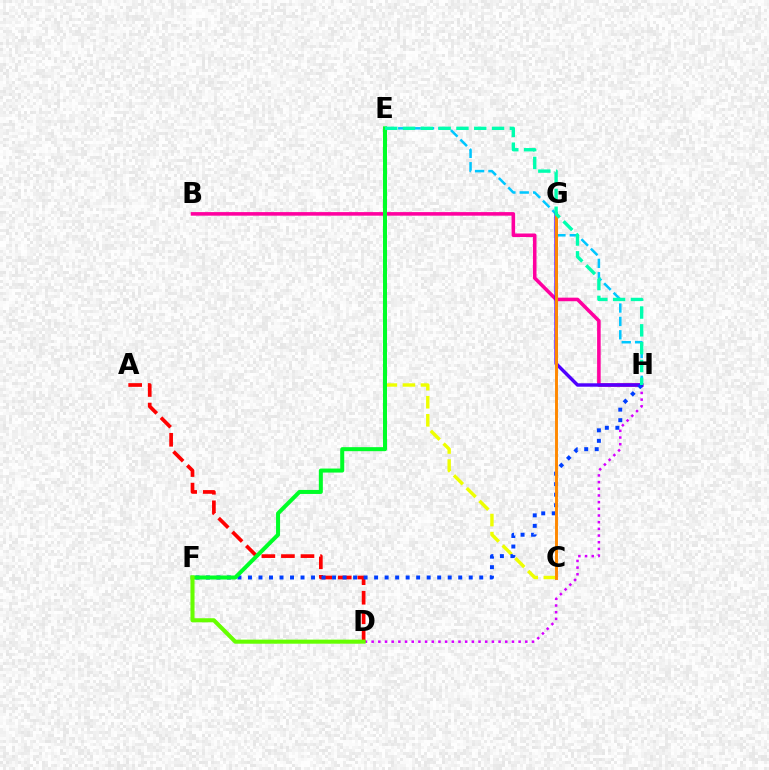{('C', 'E'): [{'color': '#eeff00', 'line_style': 'dashed', 'thickness': 2.45}], ('D', 'H'): [{'color': '#d600ff', 'line_style': 'dotted', 'thickness': 1.82}], ('A', 'D'): [{'color': '#ff0000', 'line_style': 'dashed', 'thickness': 2.66}], ('E', 'H'): [{'color': '#00c7ff', 'line_style': 'dashed', 'thickness': 1.82}, {'color': '#00ffaf', 'line_style': 'dashed', 'thickness': 2.42}], ('B', 'H'): [{'color': '#ff00a0', 'line_style': 'solid', 'thickness': 2.57}], ('G', 'H'): [{'color': '#4f00ff', 'line_style': 'solid', 'thickness': 2.46}], ('F', 'H'): [{'color': '#003fff', 'line_style': 'dotted', 'thickness': 2.86}], ('E', 'F'): [{'color': '#00ff27', 'line_style': 'solid', 'thickness': 2.89}], ('C', 'G'): [{'color': '#ff8800', 'line_style': 'solid', 'thickness': 2.11}], ('D', 'F'): [{'color': '#66ff00', 'line_style': 'solid', 'thickness': 2.93}]}